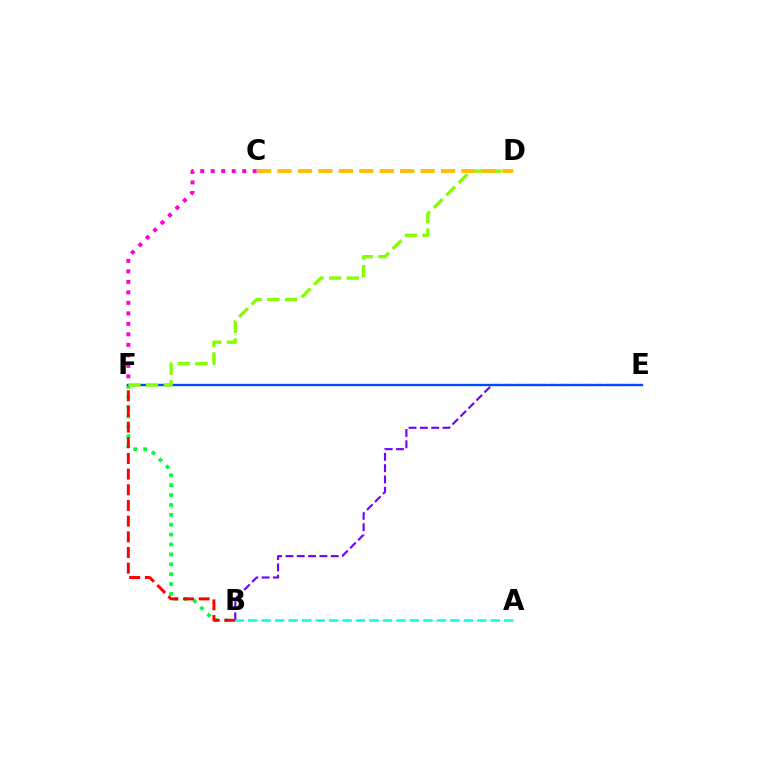{('B', 'F'): [{'color': '#00ff39', 'line_style': 'dotted', 'thickness': 2.69}, {'color': '#ff0000', 'line_style': 'dashed', 'thickness': 2.13}], ('B', 'E'): [{'color': '#7200ff', 'line_style': 'dashed', 'thickness': 1.54}], ('C', 'F'): [{'color': '#ff00cf', 'line_style': 'dotted', 'thickness': 2.85}], ('A', 'B'): [{'color': '#00fff6', 'line_style': 'dashed', 'thickness': 1.83}], ('E', 'F'): [{'color': '#004bff', 'line_style': 'solid', 'thickness': 1.69}], ('D', 'F'): [{'color': '#84ff00', 'line_style': 'dashed', 'thickness': 2.4}], ('C', 'D'): [{'color': '#ffbd00', 'line_style': 'dashed', 'thickness': 2.78}]}